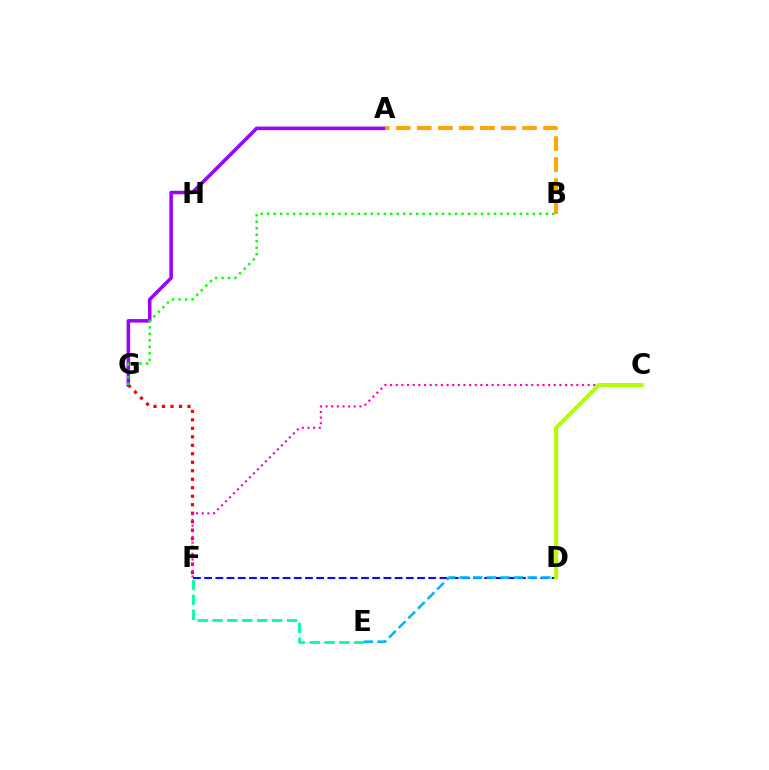{('F', 'G'): [{'color': '#ff0000', 'line_style': 'dotted', 'thickness': 2.31}], ('A', 'G'): [{'color': '#9b00ff', 'line_style': 'solid', 'thickness': 2.54}], ('C', 'F'): [{'color': '#ff00bd', 'line_style': 'dotted', 'thickness': 1.53}], ('D', 'F'): [{'color': '#0010ff', 'line_style': 'dashed', 'thickness': 1.52}], ('B', 'G'): [{'color': '#08ff00', 'line_style': 'dotted', 'thickness': 1.76}], ('D', 'E'): [{'color': '#00b5ff', 'line_style': 'dashed', 'thickness': 1.85}], ('C', 'D'): [{'color': '#b3ff00', 'line_style': 'solid', 'thickness': 2.9}], ('E', 'F'): [{'color': '#00ff9d', 'line_style': 'dashed', 'thickness': 2.02}], ('A', 'B'): [{'color': '#ffa500', 'line_style': 'dashed', 'thickness': 2.86}]}